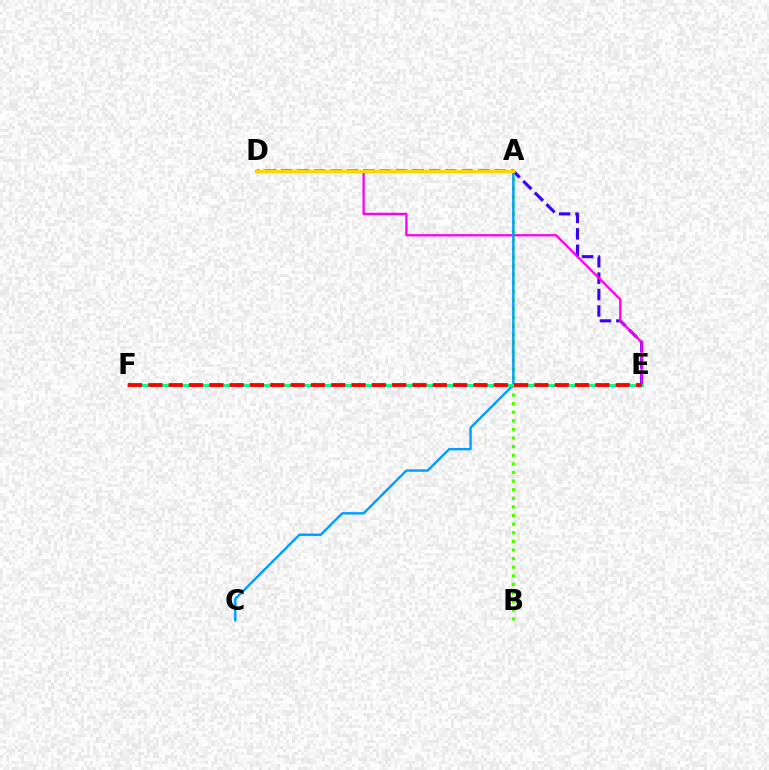{('D', 'E'): [{'color': '#3700ff', 'line_style': 'dashed', 'thickness': 2.23}, {'color': '#ff00ed', 'line_style': 'solid', 'thickness': 1.64}], ('A', 'B'): [{'color': '#4fff00', 'line_style': 'dotted', 'thickness': 2.34}], ('A', 'C'): [{'color': '#009eff', 'line_style': 'solid', 'thickness': 1.74}], ('A', 'D'): [{'color': '#ffd500', 'line_style': 'solid', 'thickness': 2.25}], ('E', 'F'): [{'color': '#00ff86', 'line_style': 'solid', 'thickness': 2.08}, {'color': '#ff0000', 'line_style': 'dashed', 'thickness': 2.76}]}